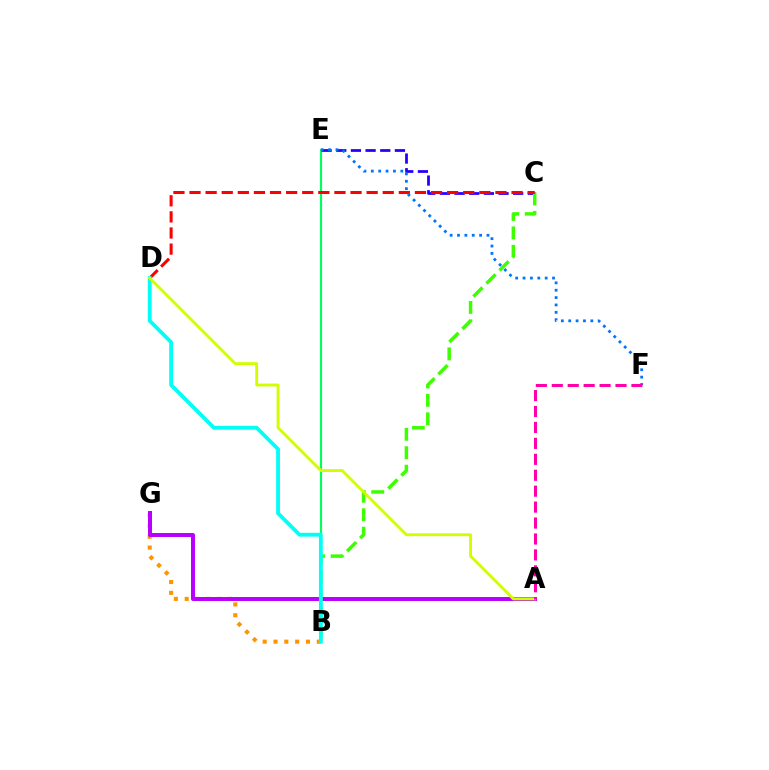{('B', 'E'): [{'color': '#00ff5c', 'line_style': 'solid', 'thickness': 1.53}], ('B', 'G'): [{'color': '#ff9400', 'line_style': 'dotted', 'thickness': 2.94}], ('A', 'G'): [{'color': '#b900ff', 'line_style': 'solid', 'thickness': 2.87}], ('C', 'E'): [{'color': '#2500ff', 'line_style': 'dashed', 'thickness': 1.99}], ('B', 'C'): [{'color': '#3dff00', 'line_style': 'dashed', 'thickness': 2.51}], ('C', 'D'): [{'color': '#ff0000', 'line_style': 'dashed', 'thickness': 2.19}], ('E', 'F'): [{'color': '#0074ff', 'line_style': 'dotted', 'thickness': 2.0}], ('B', 'D'): [{'color': '#00fff6', 'line_style': 'solid', 'thickness': 2.74}], ('A', 'D'): [{'color': '#d1ff00', 'line_style': 'solid', 'thickness': 2.07}], ('A', 'F'): [{'color': '#ff00ac', 'line_style': 'dashed', 'thickness': 2.16}]}